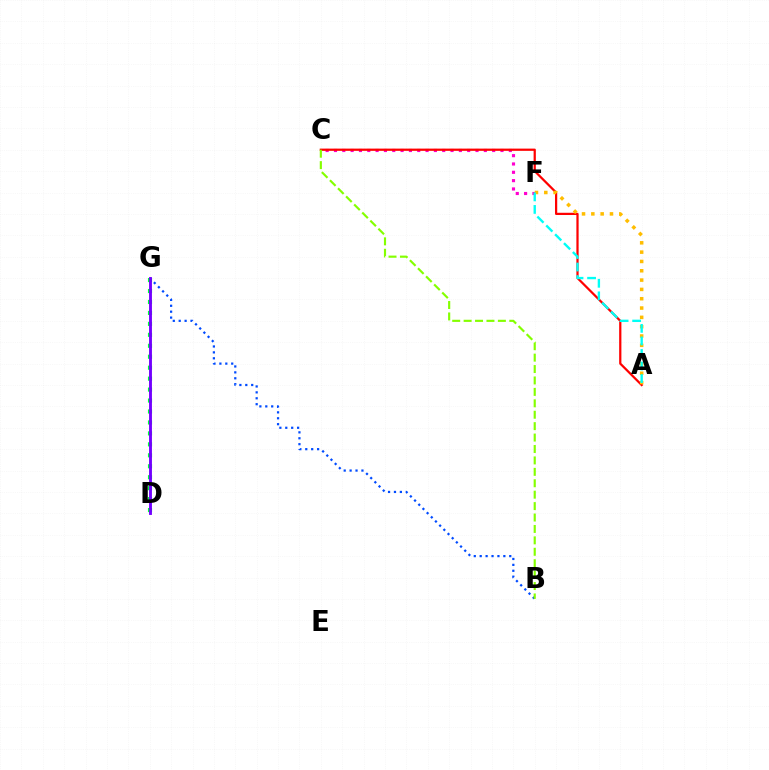{('C', 'F'): [{'color': '#ff00cf', 'line_style': 'dotted', 'thickness': 2.26}], ('A', 'C'): [{'color': '#ff0000', 'line_style': 'solid', 'thickness': 1.61}], ('D', 'G'): [{'color': '#00ff39', 'line_style': 'dotted', 'thickness': 2.98}, {'color': '#7200ff', 'line_style': 'solid', 'thickness': 2.06}], ('B', 'G'): [{'color': '#004bff', 'line_style': 'dotted', 'thickness': 1.61}], ('A', 'F'): [{'color': '#ffbd00', 'line_style': 'dotted', 'thickness': 2.53}, {'color': '#00fff6', 'line_style': 'dashed', 'thickness': 1.71}], ('B', 'C'): [{'color': '#84ff00', 'line_style': 'dashed', 'thickness': 1.55}]}